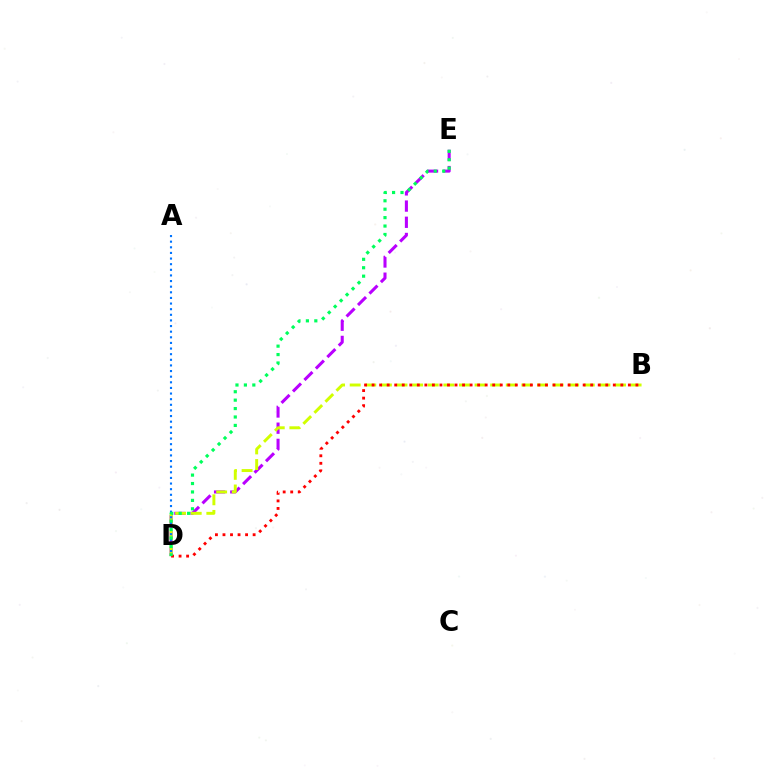{('D', 'E'): [{'color': '#b900ff', 'line_style': 'dashed', 'thickness': 2.2}, {'color': '#00ff5c', 'line_style': 'dotted', 'thickness': 2.29}], ('B', 'D'): [{'color': '#d1ff00', 'line_style': 'dashed', 'thickness': 2.12}, {'color': '#ff0000', 'line_style': 'dotted', 'thickness': 2.05}], ('A', 'D'): [{'color': '#0074ff', 'line_style': 'dotted', 'thickness': 1.53}]}